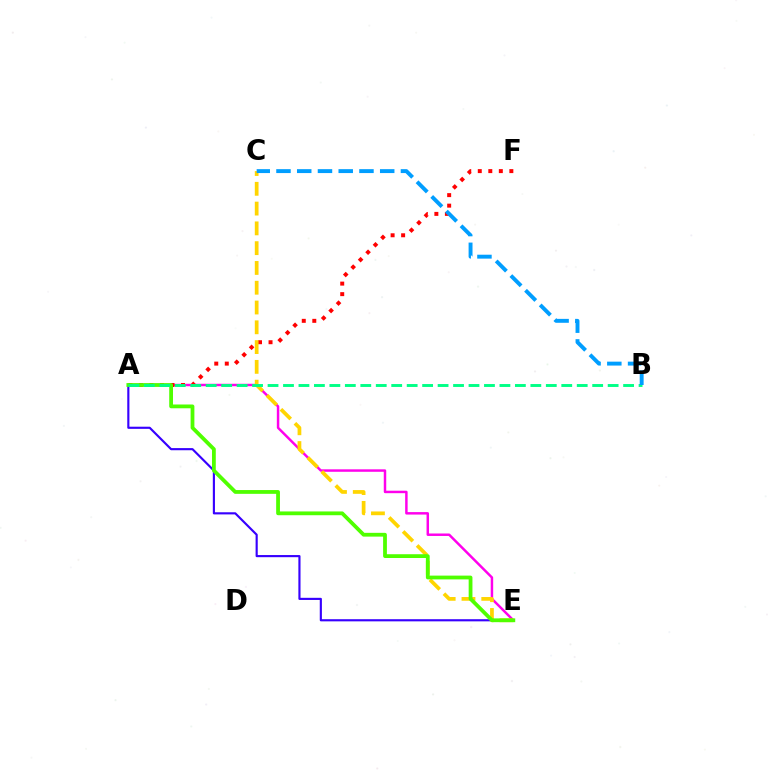{('A', 'E'): [{'color': '#ff00ed', 'line_style': 'solid', 'thickness': 1.78}, {'color': '#3700ff', 'line_style': 'solid', 'thickness': 1.54}, {'color': '#4fff00', 'line_style': 'solid', 'thickness': 2.72}], ('A', 'F'): [{'color': '#ff0000', 'line_style': 'dotted', 'thickness': 2.86}], ('C', 'E'): [{'color': '#ffd500', 'line_style': 'dashed', 'thickness': 2.69}], ('A', 'B'): [{'color': '#00ff86', 'line_style': 'dashed', 'thickness': 2.1}], ('B', 'C'): [{'color': '#009eff', 'line_style': 'dashed', 'thickness': 2.82}]}